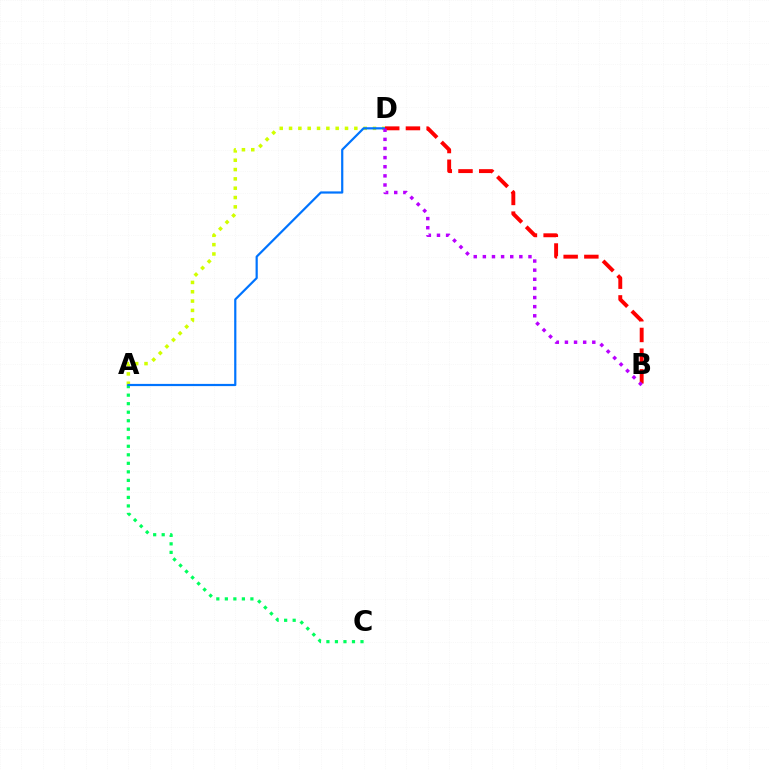{('A', 'C'): [{'color': '#00ff5c', 'line_style': 'dotted', 'thickness': 2.32}], ('A', 'D'): [{'color': '#d1ff00', 'line_style': 'dotted', 'thickness': 2.53}, {'color': '#0074ff', 'line_style': 'solid', 'thickness': 1.59}], ('B', 'D'): [{'color': '#ff0000', 'line_style': 'dashed', 'thickness': 2.81}, {'color': '#b900ff', 'line_style': 'dotted', 'thickness': 2.48}]}